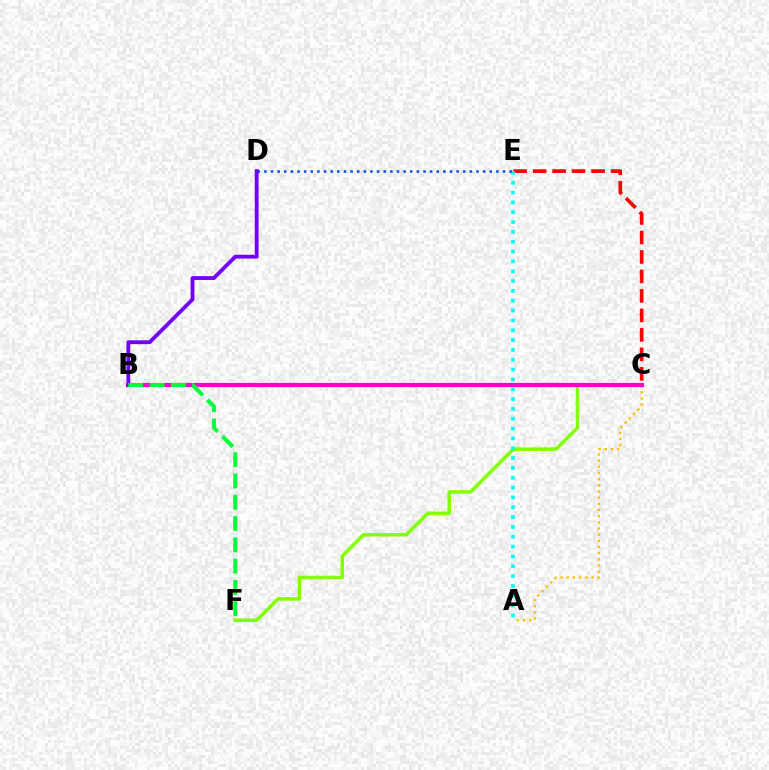{('C', 'E'): [{'color': '#ff0000', 'line_style': 'dashed', 'thickness': 2.65}], ('A', 'C'): [{'color': '#ffbd00', 'line_style': 'dotted', 'thickness': 1.67}], ('C', 'F'): [{'color': '#84ff00', 'line_style': 'solid', 'thickness': 2.55}], ('B', 'C'): [{'color': '#ff00cf', 'line_style': 'solid', 'thickness': 2.99}], ('A', 'E'): [{'color': '#00fff6', 'line_style': 'dotted', 'thickness': 2.67}], ('D', 'E'): [{'color': '#004bff', 'line_style': 'dotted', 'thickness': 1.8}], ('B', 'D'): [{'color': '#7200ff', 'line_style': 'solid', 'thickness': 2.76}], ('B', 'F'): [{'color': '#00ff39', 'line_style': 'dashed', 'thickness': 2.89}]}